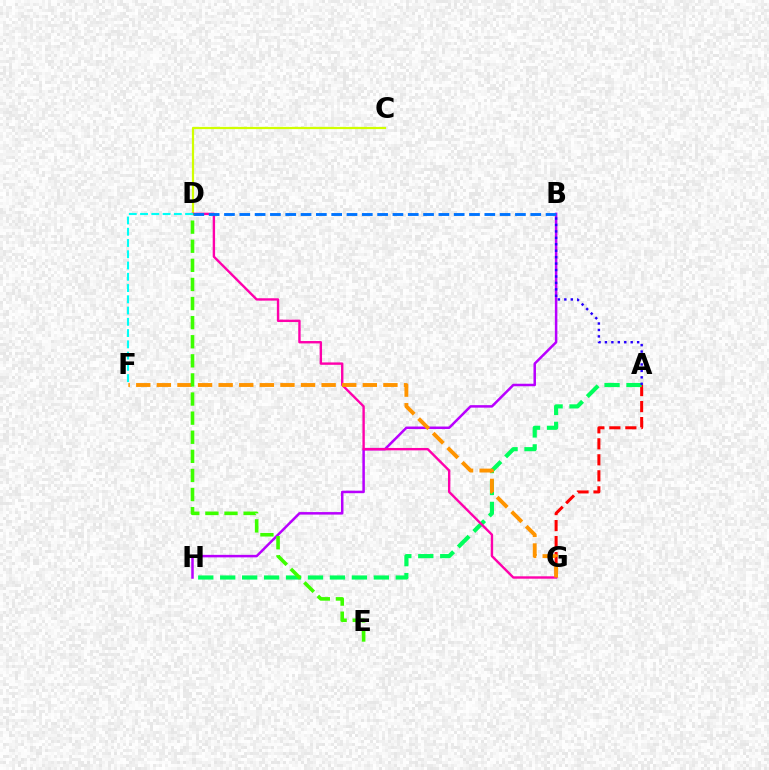{('A', 'G'): [{'color': '#ff0000', 'line_style': 'dashed', 'thickness': 2.17}], ('A', 'H'): [{'color': '#00ff5c', 'line_style': 'dashed', 'thickness': 2.98}], ('B', 'H'): [{'color': '#b900ff', 'line_style': 'solid', 'thickness': 1.81}], ('A', 'B'): [{'color': '#2500ff', 'line_style': 'dotted', 'thickness': 1.75}], ('C', 'D'): [{'color': '#d1ff00', 'line_style': 'solid', 'thickness': 1.59}], ('D', 'G'): [{'color': '#ff00ac', 'line_style': 'solid', 'thickness': 1.72}], ('B', 'D'): [{'color': '#0074ff', 'line_style': 'dashed', 'thickness': 2.08}], ('F', 'G'): [{'color': '#ff9400', 'line_style': 'dashed', 'thickness': 2.8}], ('D', 'E'): [{'color': '#3dff00', 'line_style': 'dashed', 'thickness': 2.59}], ('D', 'F'): [{'color': '#00fff6', 'line_style': 'dashed', 'thickness': 1.53}]}